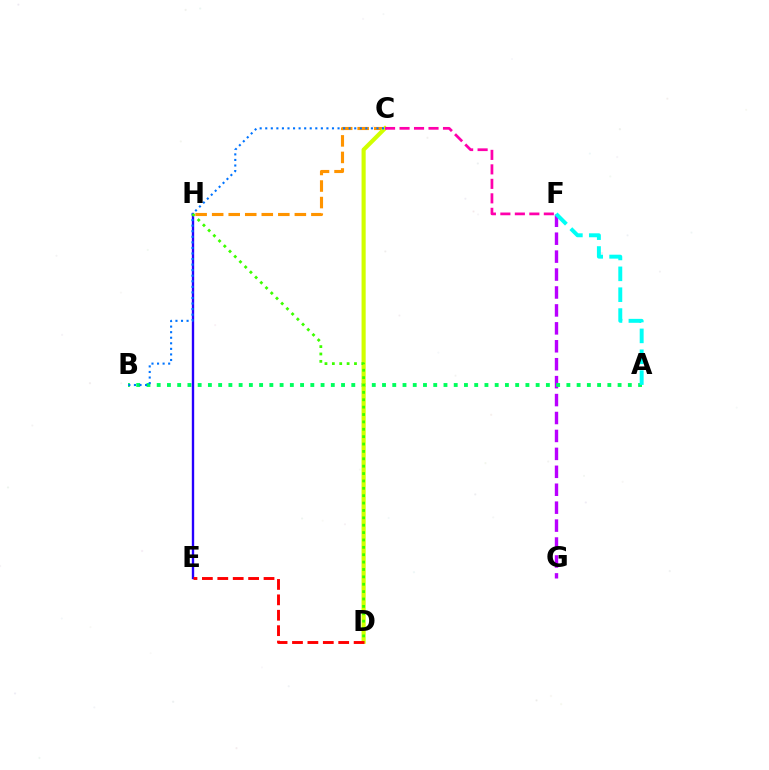{('F', 'G'): [{'color': '#b900ff', 'line_style': 'dashed', 'thickness': 2.44}], ('A', 'B'): [{'color': '#00ff5c', 'line_style': 'dotted', 'thickness': 2.78}], ('C', 'H'): [{'color': '#ff9400', 'line_style': 'dashed', 'thickness': 2.25}], ('C', 'D'): [{'color': '#d1ff00', 'line_style': 'solid', 'thickness': 2.98}], ('C', 'F'): [{'color': '#ff00ac', 'line_style': 'dashed', 'thickness': 1.97}], ('A', 'F'): [{'color': '#00fff6', 'line_style': 'dashed', 'thickness': 2.83}], ('E', 'H'): [{'color': '#2500ff', 'line_style': 'solid', 'thickness': 1.71}], ('B', 'C'): [{'color': '#0074ff', 'line_style': 'dotted', 'thickness': 1.51}], ('D', 'H'): [{'color': '#3dff00', 'line_style': 'dotted', 'thickness': 2.0}], ('D', 'E'): [{'color': '#ff0000', 'line_style': 'dashed', 'thickness': 2.09}]}